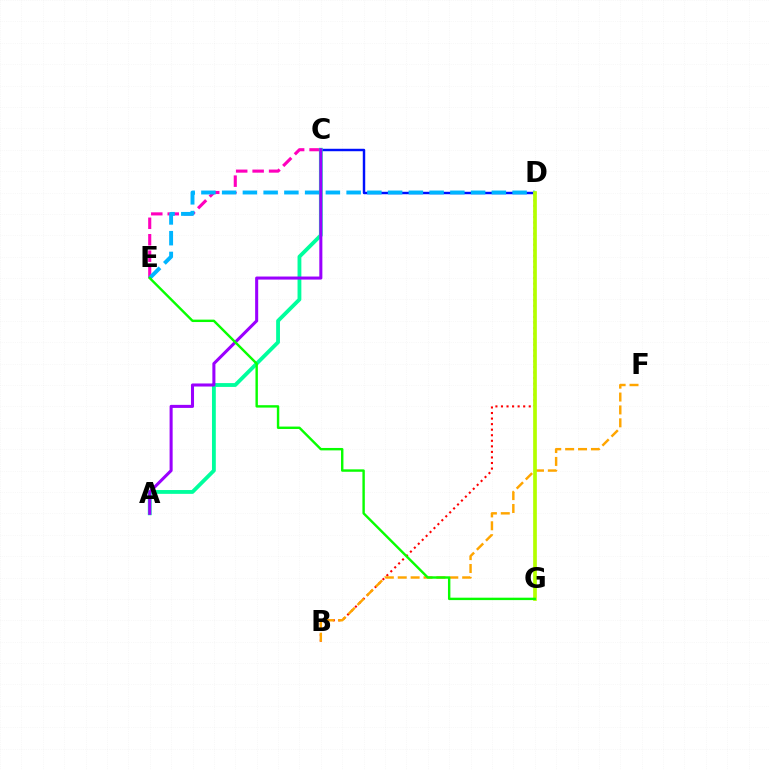{('B', 'D'): [{'color': '#ff0000', 'line_style': 'dotted', 'thickness': 1.51}], ('C', 'E'): [{'color': '#ff00bd', 'line_style': 'dashed', 'thickness': 2.23}], ('B', 'F'): [{'color': '#ffa500', 'line_style': 'dashed', 'thickness': 1.75}], ('C', 'D'): [{'color': '#0010ff', 'line_style': 'solid', 'thickness': 1.76}], ('D', 'E'): [{'color': '#00b5ff', 'line_style': 'dashed', 'thickness': 2.82}], ('A', 'C'): [{'color': '#00ff9d', 'line_style': 'solid', 'thickness': 2.75}, {'color': '#9b00ff', 'line_style': 'solid', 'thickness': 2.2}], ('D', 'G'): [{'color': '#b3ff00', 'line_style': 'solid', 'thickness': 2.66}], ('E', 'G'): [{'color': '#08ff00', 'line_style': 'solid', 'thickness': 1.74}]}